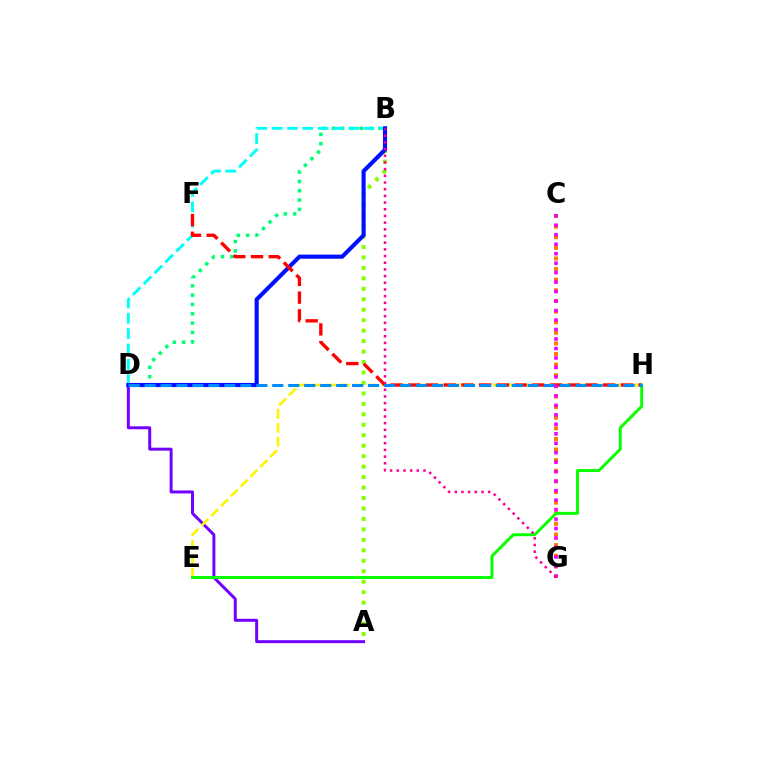{('C', 'G'): [{'color': '#ff7c00', 'line_style': 'dotted', 'thickness': 2.88}, {'color': '#ee00ff', 'line_style': 'dotted', 'thickness': 2.58}], ('A', 'D'): [{'color': '#7200ff', 'line_style': 'solid', 'thickness': 2.14}], ('E', 'H'): [{'color': '#fcf500', 'line_style': 'dashed', 'thickness': 1.88}, {'color': '#08ff00', 'line_style': 'solid', 'thickness': 2.12}], ('B', 'D'): [{'color': '#00ff74', 'line_style': 'dotted', 'thickness': 2.53}, {'color': '#00fff6', 'line_style': 'dashed', 'thickness': 2.08}, {'color': '#0010ff', 'line_style': 'solid', 'thickness': 2.96}], ('A', 'B'): [{'color': '#84ff00', 'line_style': 'dotted', 'thickness': 2.84}], ('F', 'H'): [{'color': '#ff0000', 'line_style': 'dashed', 'thickness': 2.41}], ('D', 'H'): [{'color': '#008cff', 'line_style': 'dashed', 'thickness': 2.17}], ('B', 'G'): [{'color': '#ff0094', 'line_style': 'dotted', 'thickness': 1.82}]}